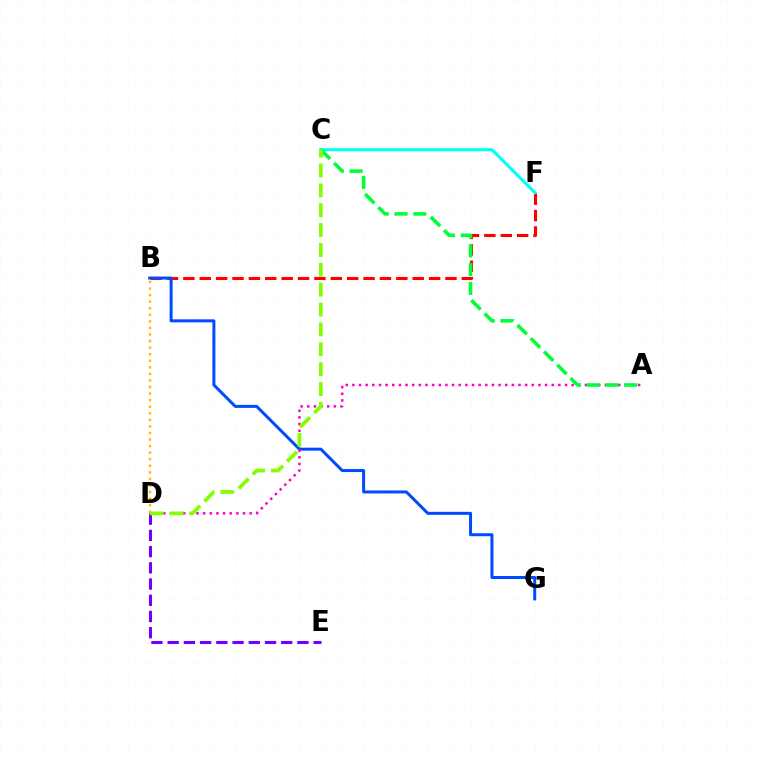{('B', 'F'): [{'color': '#ff0000', 'line_style': 'dashed', 'thickness': 2.23}], ('C', 'F'): [{'color': '#00fff6', 'line_style': 'solid', 'thickness': 2.21}], ('B', 'G'): [{'color': '#004bff', 'line_style': 'solid', 'thickness': 2.16}], ('A', 'D'): [{'color': '#ff00cf', 'line_style': 'dotted', 'thickness': 1.81}], ('D', 'E'): [{'color': '#7200ff', 'line_style': 'dashed', 'thickness': 2.2}], ('B', 'D'): [{'color': '#ffbd00', 'line_style': 'dotted', 'thickness': 1.78}], ('A', 'C'): [{'color': '#00ff39', 'line_style': 'dashed', 'thickness': 2.55}], ('C', 'D'): [{'color': '#84ff00', 'line_style': 'dashed', 'thickness': 2.7}]}